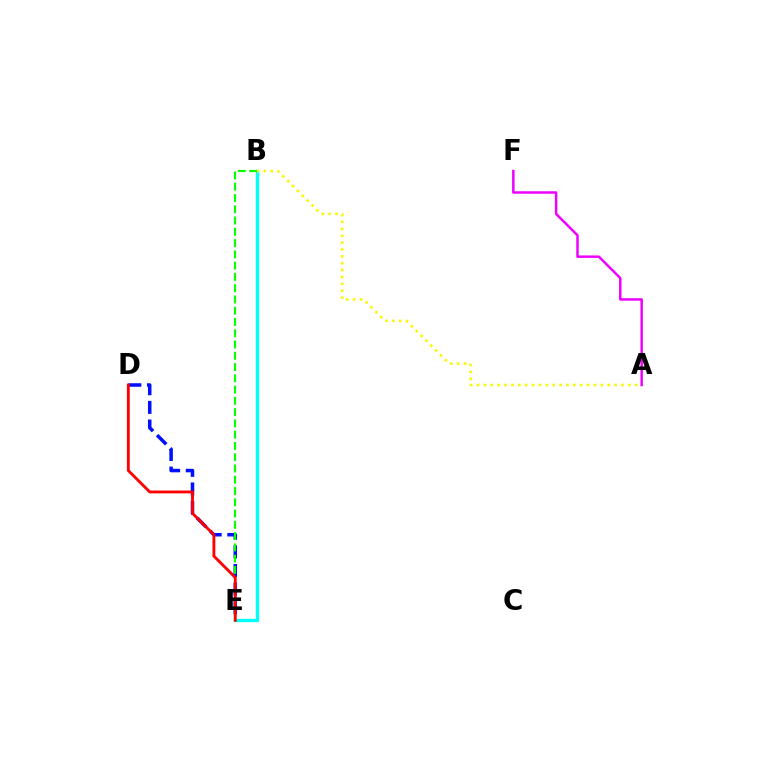{('D', 'E'): [{'color': '#0010ff', 'line_style': 'dashed', 'thickness': 2.53}, {'color': '#ff0000', 'line_style': 'solid', 'thickness': 2.05}], ('B', 'E'): [{'color': '#00fff6', 'line_style': 'solid', 'thickness': 2.42}, {'color': '#08ff00', 'line_style': 'dashed', 'thickness': 1.53}], ('A', 'B'): [{'color': '#fcf500', 'line_style': 'dotted', 'thickness': 1.87}], ('A', 'F'): [{'color': '#ee00ff', 'line_style': 'solid', 'thickness': 1.79}]}